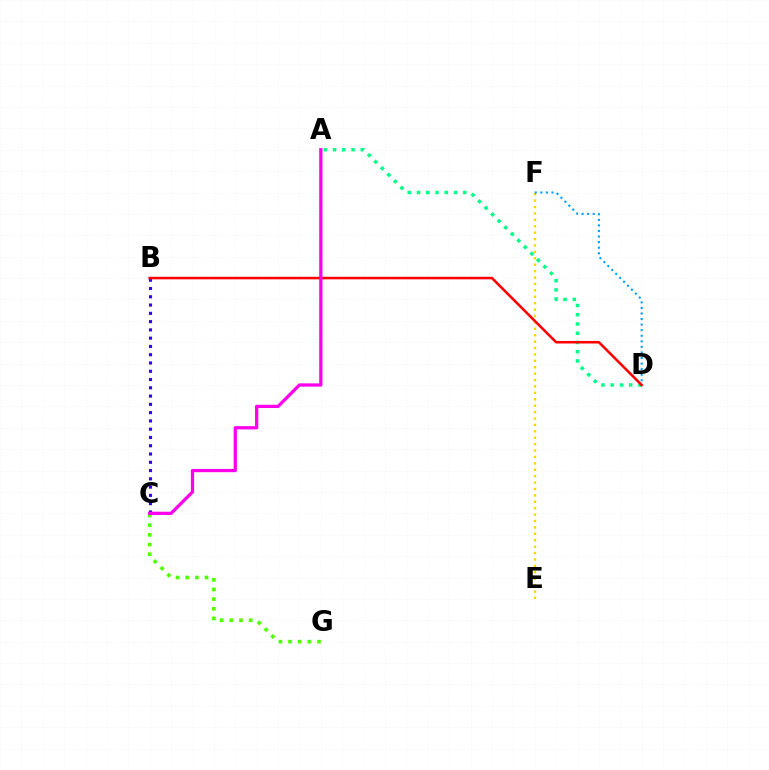{('C', 'G'): [{'color': '#4fff00', 'line_style': 'dotted', 'thickness': 2.62}], ('E', 'F'): [{'color': '#ffd500', 'line_style': 'dotted', 'thickness': 1.74}], ('B', 'C'): [{'color': '#3700ff', 'line_style': 'dotted', 'thickness': 2.25}], ('D', 'F'): [{'color': '#009eff', 'line_style': 'dotted', 'thickness': 1.51}], ('A', 'D'): [{'color': '#00ff86', 'line_style': 'dotted', 'thickness': 2.51}], ('B', 'D'): [{'color': '#ff0000', 'line_style': 'solid', 'thickness': 1.84}], ('A', 'C'): [{'color': '#ff00ed', 'line_style': 'solid', 'thickness': 2.35}]}